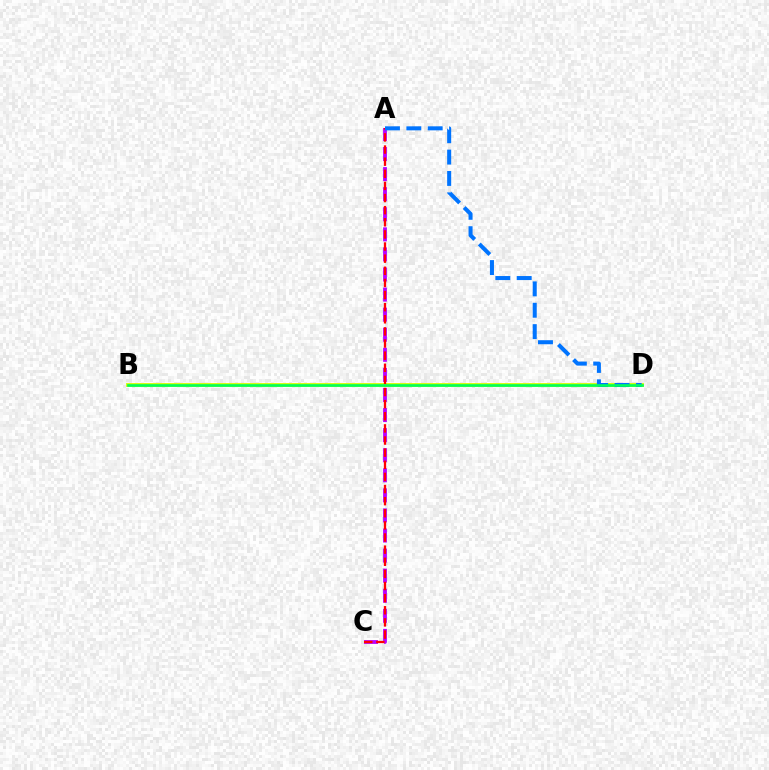{('A', 'C'): [{'color': '#b900ff', 'line_style': 'dashed', 'thickness': 2.73}, {'color': '#ff0000', 'line_style': 'dashed', 'thickness': 1.65}], ('B', 'D'): [{'color': '#d1ff00', 'line_style': 'solid', 'thickness': 2.76}, {'color': '#00ff5c', 'line_style': 'solid', 'thickness': 1.89}], ('A', 'D'): [{'color': '#0074ff', 'line_style': 'dashed', 'thickness': 2.9}]}